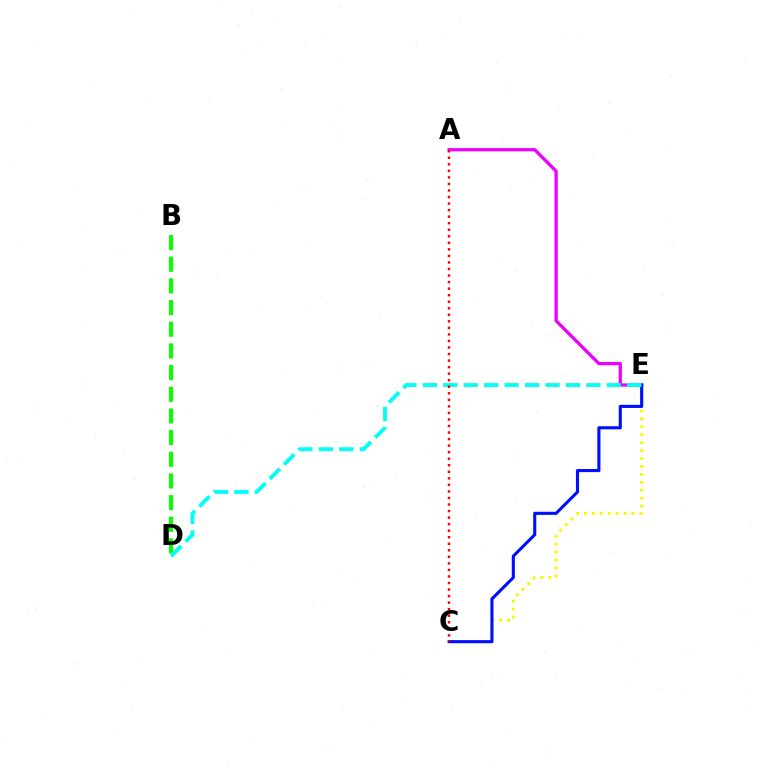{('C', 'E'): [{'color': '#fcf500', 'line_style': 'dotted', 'thickness': 2.16}, {'color': '#0010ff', 'line_style': 'solid', 'thickness': 2.24}], ('A', 'E'): [{'color': '#ee00ff', 'line_style': 'solid', 'thickness': 2.36}], ('B', 'D'): [{'color': '#08ff00', 'line_style': 'dashed', 'thickness': 2.94}], ('D', 'E'): [{'color': '#00fff6', 'line_style': 'dashed', 'thickness': 2.78}], ('A', 'C'): [{'color': '#ff0000', 'line_style': 'dotted', 'thickness': 1.78}]}